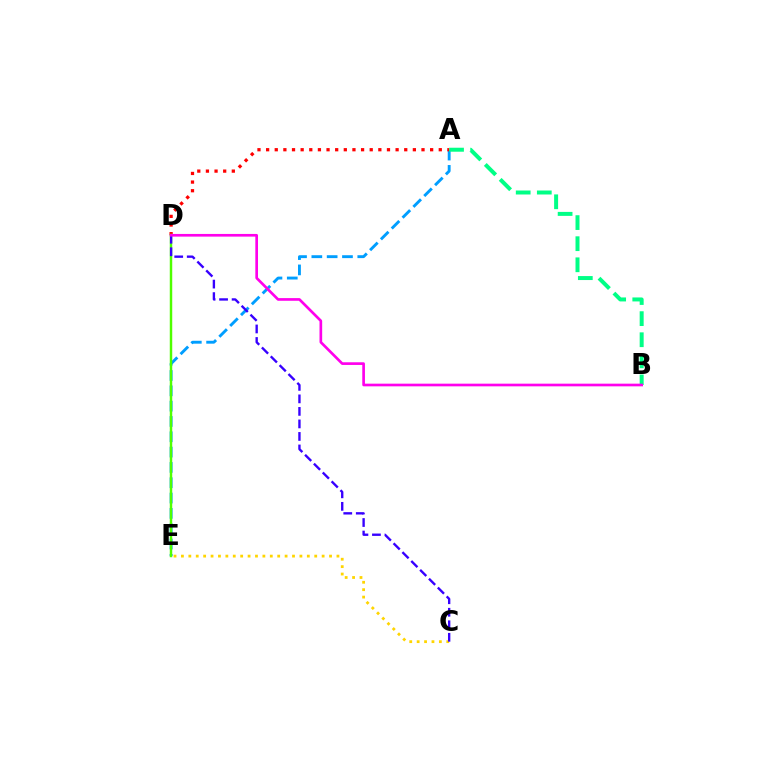{('A', 'E'): [{'color': '#009eff', 'line_style': 'dashed', 'thickness': 2.08}], ('A', 'D'): [{'color': '#ff0000', 'line_style': 'dotted', 'thickness': 2.35}], ('A', 'B'): [{'color': '#00ff86', 'line_style': 'dashed', 'thickness': 2.87}], ('C', 'E'): [{'color': '#ffd500', 'line_style': 'dotted', 'thickness': 2.01}], ('D', 'E'): [{'color': '#4fff00', 'line_style': 'solid', 'thickness': 1.77}], ('C', 'D'): [{'color': '#3700ff', 'line_style': 'dashed', 'thickness': 1.7}], ('B', 'D'): [{'color': '#ff00ed', 'line_style': 'solid', 'thickness': 1.93}]}